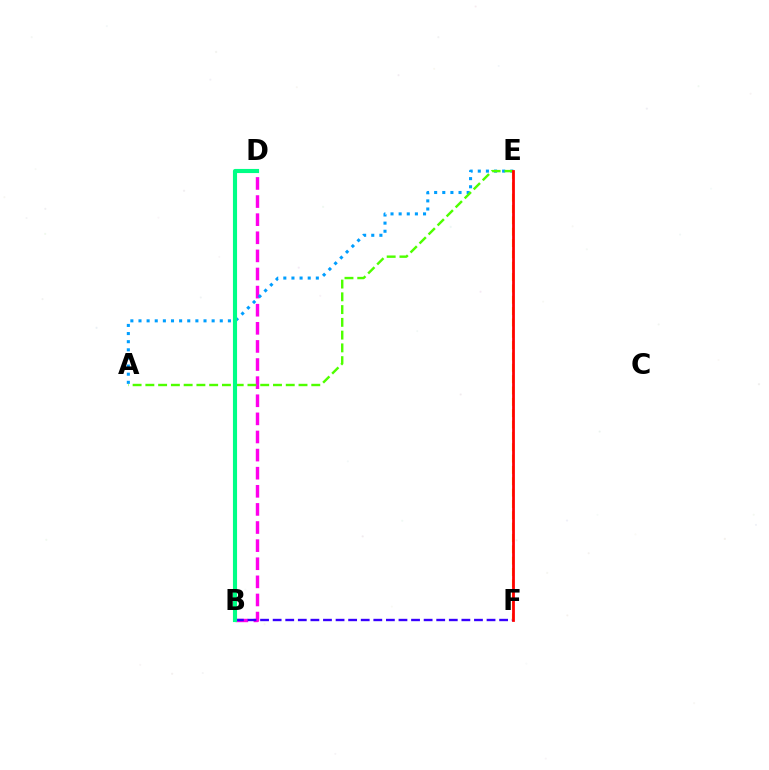{('B', 'D'): [{'color': '#ff00ed', 'line_style': 'dashed', 'thickness': 2.46}, {'color': '#00ff86', 'line_style': 'solid', 'thickness': 2.96}], ('A', 'E'): [{'color': '#009eff', 'line_style': 'dotted', 'thickness': 2.21}, {'color': '#4fff00', 'line_style': 'dashed', 'thickness': 1.73}], ('B', 'F'): [{'color': '#3700ff', 'line_style': 'dashed', 'thickness': 1.71}], ('E', 'F'): [{'color': '#ffd500', 'line_style': 'dashed', 'thickness': 1.54}, {'color': '#ff0000', 'line_style': 'solid', 'thickness': 1.99}]}